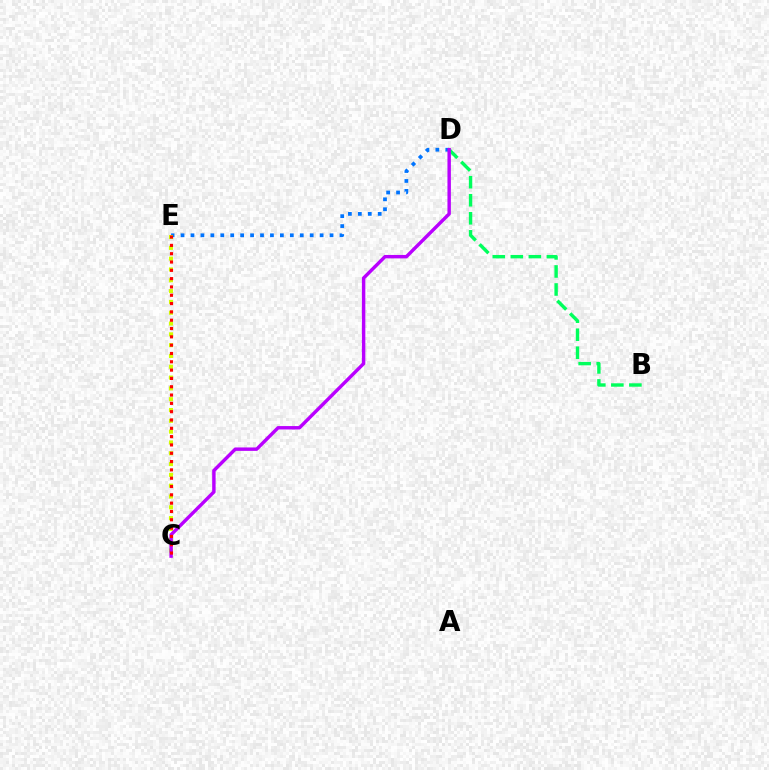{('D', 'E'): [{'color': '#0074ff', 'line_style': 'dotted', 'thickness': 2.7}], ('B', 'D'): [{'color': '#00ff5c', 'line_style': 'dashed', 'thickness': 2.45}], ('C', 'E'): [{'color': '#d1ff00', 'line_style': 'dotted', 'thickness': 2.94}, {'color': '#ff0000', 'line_style': 'dotted', 'thickness': 2.26}], ('C', 'D'): [{'color': '#b900ff', 'line_style': 'solid', 'thickness': 2.47}]}